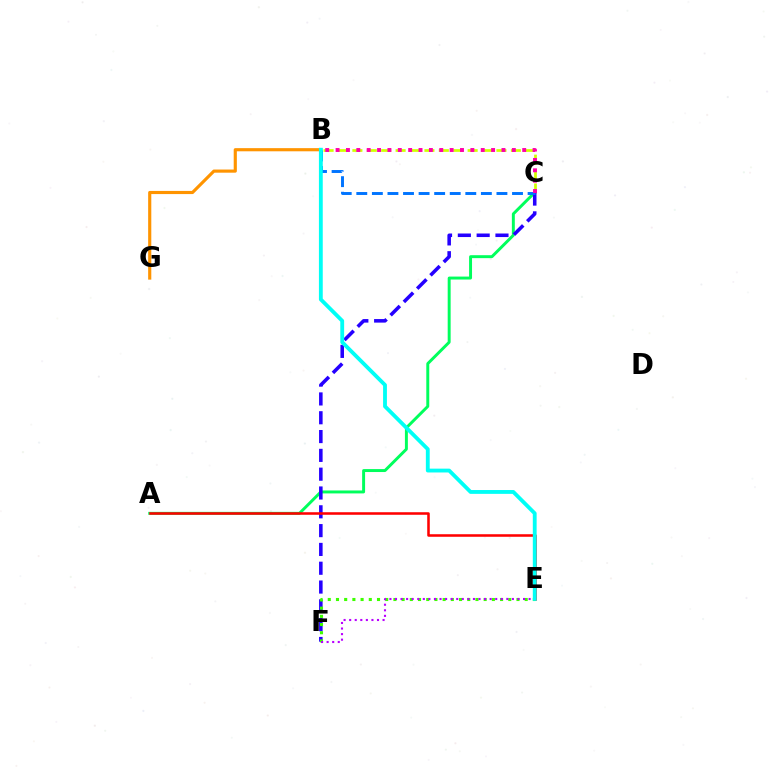{('B', 'G'): [{'color': '#ff9400', 'line_style': 'solid', 'thickness': 2.27}], ('B', 'C'): [{'color': '#d1ff00', 'line_style': 'dashed', 'thickness': 1.96}, {'color': '#0074ff', 'line_style': 'dashed', 'thickness': 2.12}, {'color': '#ff00ac', 'line_style': 'dotted', 'thickness': 2.82}], ('A', 'C'): [{'color': '#00ff5c', 'line_style': 'solid', 'thickness': 2.12}], ('C', 'F'): [{'color': '#2500ff', 'line_style': 'dashed', 'thickness': 2.56}], ('A', 'E'): [{'color': '#ff0000', 'line_style': 'solid', 'thickness': 1.83}], ('E', 'F'): [{'color': '#3dff00', 'line_style': 'dotted', 'thickness': 2.23}, {'color': '#b900ff', 'line_style': 'dotted', 'thickness': 1.51}], ('B', 'E'): [{'color': '#00fff6', 'line_style': 'solid', 'thickness': 2.76}]}